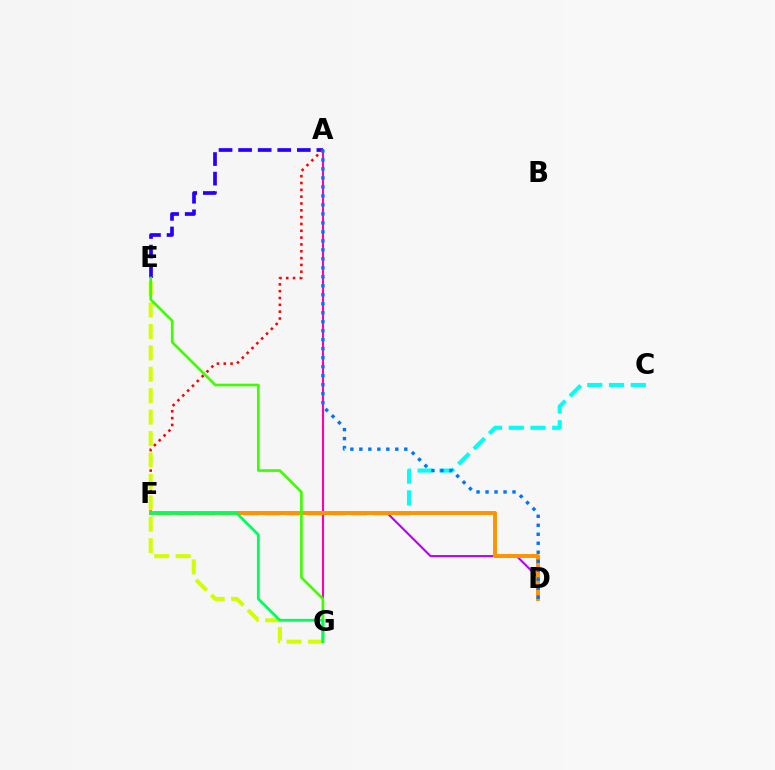{('D', 'F'): [{'color': '#b900ff', 'line_style': 'solid', 'thickness': 1.52}, {'color': '#ff9400', 'line_style': 'solid', 'thickness': 2.84}], ('A', 'E'): [{'color': '#2500ff', 'line_style': 'dashed', 'thickness': 2.66}], ('C', 'F'): [{'color': '#00fff6', 'line_style': 'dashed', 'thickness': 2.95}], ('A', 'G'): [{'color': '#ff00ac', 'line_style': 'solid', 'thickness': 1.51}], ('A', 'F'): [{'color': '#ff0000', 'line_style': 'dotted', 'thickness': 1.85}], ('E', 'G'): [{'color': '#d1ff00', 'line_style': 'dashed', 'thickness': 2.91}, {'color': '#3dff00', 'line_style': 'solid', 'thickness': 1.92}], ('A', 'D'): [{'color': '#0074ff', 'line_style': 'dotted', 'thickness': 2.44}], ('F', 'G'): [{'color': '#00ff5c', 'line_style': 'solid', 'thickness': 2.01}]}